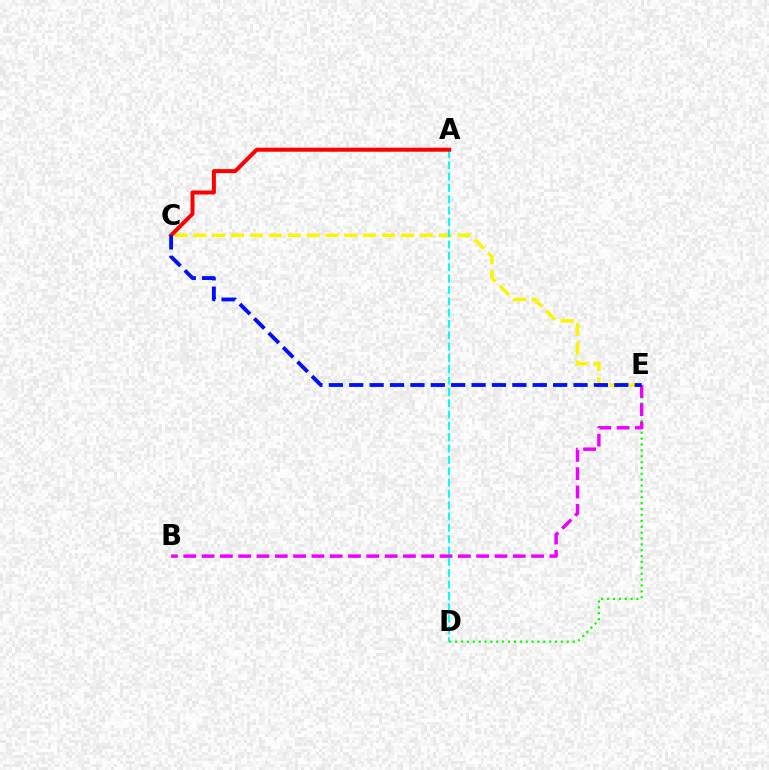{('C', 'E'): [{'color': '#fcf500', 'line_style': 'dashed', 'thickness': 2.56}, {'color': '#0010ff', 'line_style': 'dashed', 'thickness': 2.77}], ('A', 'D'): [{'color': '#00fff6', 'line_style': 'dashed', 'thickness': 1.54}], ('D', 'E'): [{'color': '#08ff00', 'line_style': 'dotted', 'thickness': 1.6}], ('A', 'C'): [{'color': '#ff0000', 'line_style': 'solid', 'thickness': 2.88}], ('B', 'E'): [{'color': '#ee00ff', 'line_style': 'dashed', 'thickness': 2.49}]}